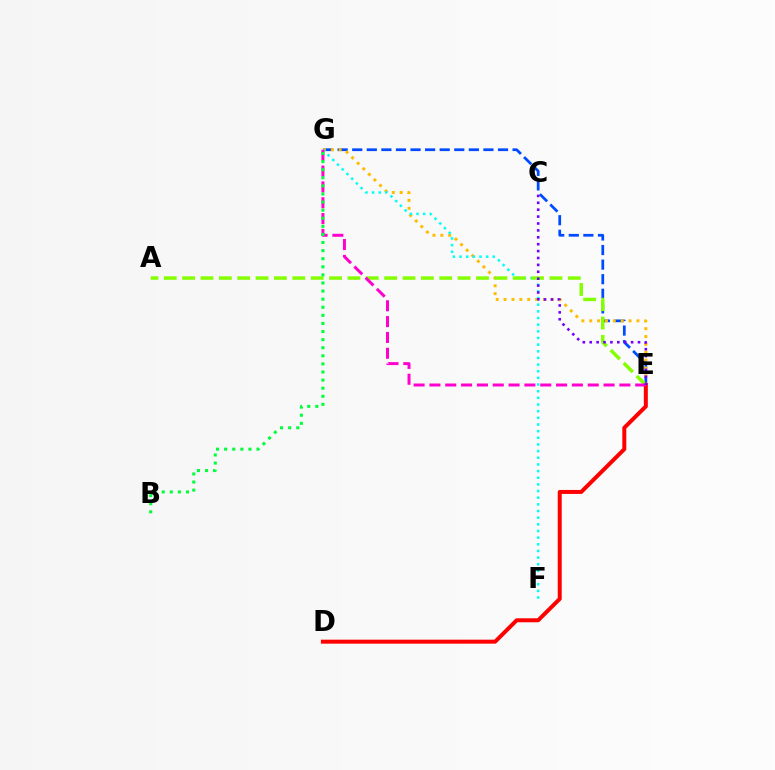{('E', 'G'): [{'color': '#004bff', 'line_style': 'dashed', 'thickness': 1.98}, {'color': '#ffbd00', 'line_style': 'dotted', 'thickness': 2.14}, {'color': '#ff00cf', 'line_style': 'dashed', 'thickness': 2.15}], ('D', 'E'): [{'color': '#ff0000', 'line_style': 'solid', 'thickness': 2.87}], ('F', 'G'): [{'color': '#00fff6', 'line_style': 'dotted', 'thickness': 1.81}], ('A', 'E'): [{'color': '#84ff00', 'line_style': 'dashed', 'thickness': 2.5}], ('C', 'E'): [{'color': '#7200ff', 'line_style': 'dotted', 'thickness': 1.87}], ('B', 'G'): [{'color': '#00ff39', 'line_style': 'dotted', 'thickness': 2.2}]}